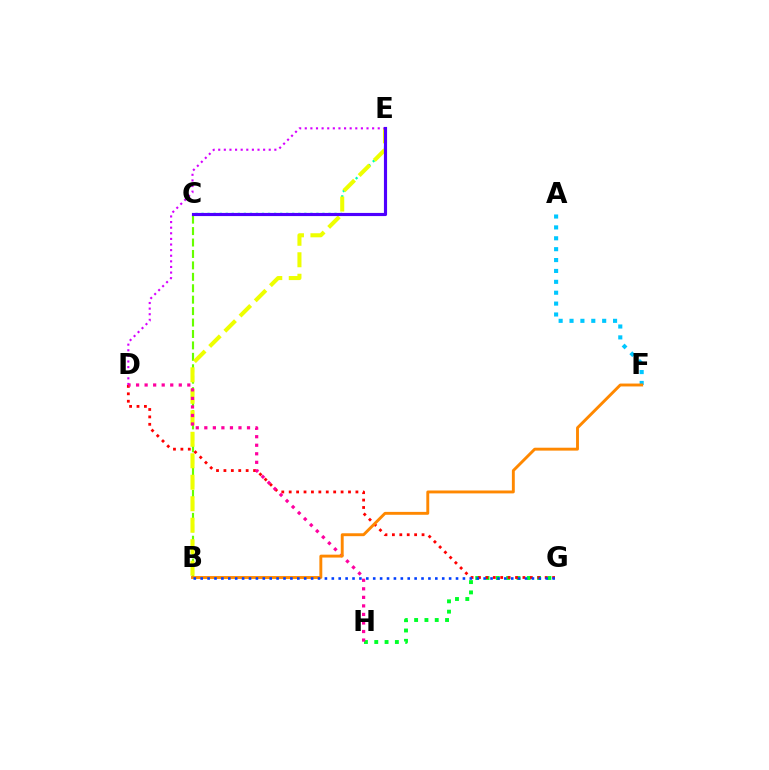{('B', 'C'): [{'color': '#66ff00', 'line_style': 'dashed', 'thickness': 1.55}], ('C', 'E'): [{'color': '#00ffaf', 'line_style': 'dotted', 'thickness': 1.64}, {'color': '#4f00ff', 'line_style': 'solid', 'thickness': 2.26}], ('B', 'E'): [{'color': '#eeff00', 'line_style': 'dashed', 'thickness': 2.92}], ('G', 'H'): [{'color': '#00ff27', 'line_style': 'dotted', 'thickness': 2.8}], ('D', 'E'): [{'color': '#d600ff', 'line_style': 'dotted', 'thickness': 1.52}], ('A', 'F'): [{'color': '#00c7ff', 'line_style': 'dotted', 'thickness': 2.96}], ('D', 'G'): [{'color': '#ff0000', 'line_style': 'dotted', 'thickness': 2.01}], ('D', 'H'): [{'color': '#ff00a0', 'line_style': 'dotted', 'thickness': 2.32}], ('B', 'F'): [{'color': '#ff8800', 'line_style': 'solid', 'thickness': 2.09}], ('B', 'G'): [{'color': '#003fff', 'line_style': 'dotted', 'thickness': 1.87}]}